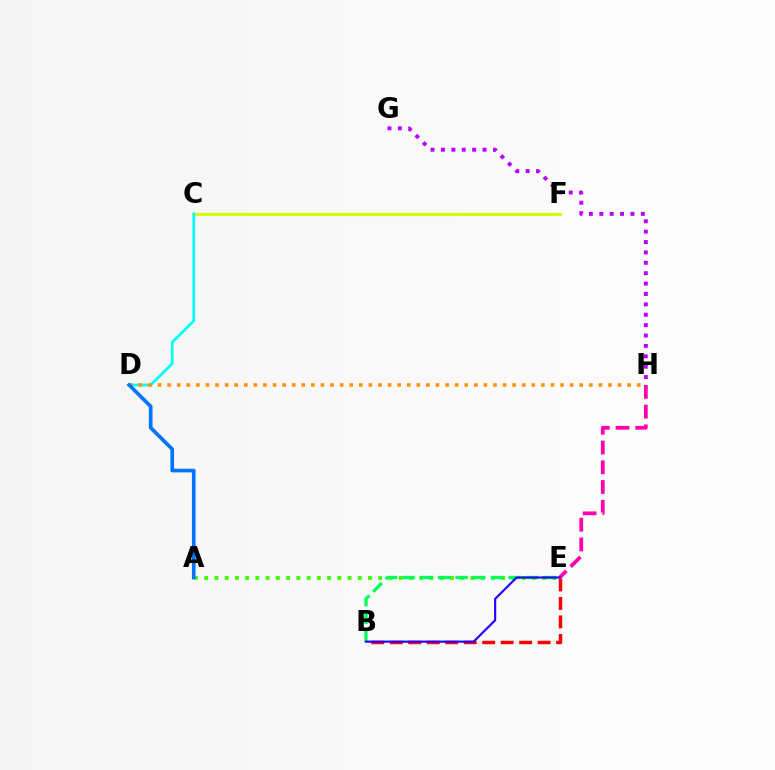{('A', 'E'): [{'color': '#3dff00', 'line_style': 'dotted', 'thickness': 2.78}], ('B', 'E'): [{'color': '#ff0000', 'line_style': 'dashed', 'thickness': 2.51}, {'color': '#00ff5c', 'line_style': 'dashed', 'thickness': 2.4}, {'color': '#2500ff', 'line_style': 'solid', 'thickness': 1.55}], ('C', 'F'): [{'color': '#d1ff00', 'line_style': 'solid', 'thickness': 2.19}], ('E', 'H'): [{'color': '#ff00ac', 'line_style': 'dashed', 'thickness': 2.68}], ('C', 'D'): [{'color': '#00fff6', 'line_style': 'solid', 'thickness': 2.0}], ('D', 'H'): [{'color': '#ff9400', 'line_style': 'dotted', 'thickness': 2.6}], ('A', 'D'): [{'color': '#0074ff', 'line_style': 'solid', 'thickness': 2.64}], ('G', 'H'): [{'color': '#b900ff', 'line_style': 'dotted', 'thickness': 2.82}]}